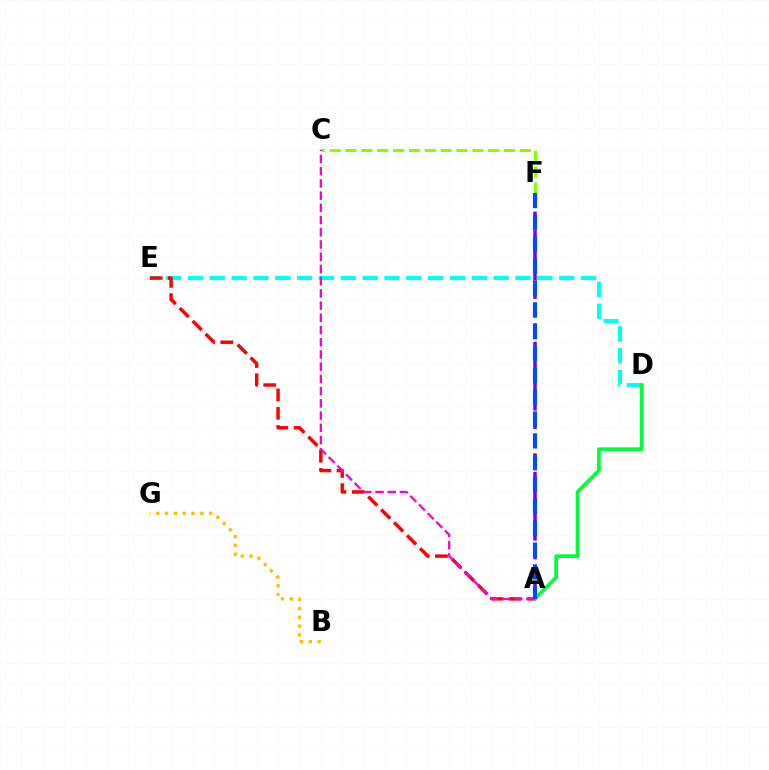{('C', 'F'): [{'color': '#84ff00', 'line_style': 'dashed', 'thickness': 2.15}], ('D', 'E'): [{'color': '#00fff6', 'line_style': 'dashed', 'thickness': 2.97}], ('A', 'F'): [{'color': '#7200ff', 'line_style': 'dashed', 'thickness': 2.53}, {'color': '#004bff', 'line_style': 'dashed', 'thickness': 2.97}], ('A', 'E'): [{'color': '#ff0000', 'line_style': 'dashed', 'thickness': 2.49}], ('A', 'D'): [{'color': '#00ff39', 'line_style': 'solid', 'thickness': 2.67}], ('A', 'C'): [{'color': '#ff00cf', 'line_style': 'dashed', 'thickness': 1.66}], ('B', 'G'): [{'color': '#ffbd00', 'line_style': 'dotted', 'thickness': 2.4}]}